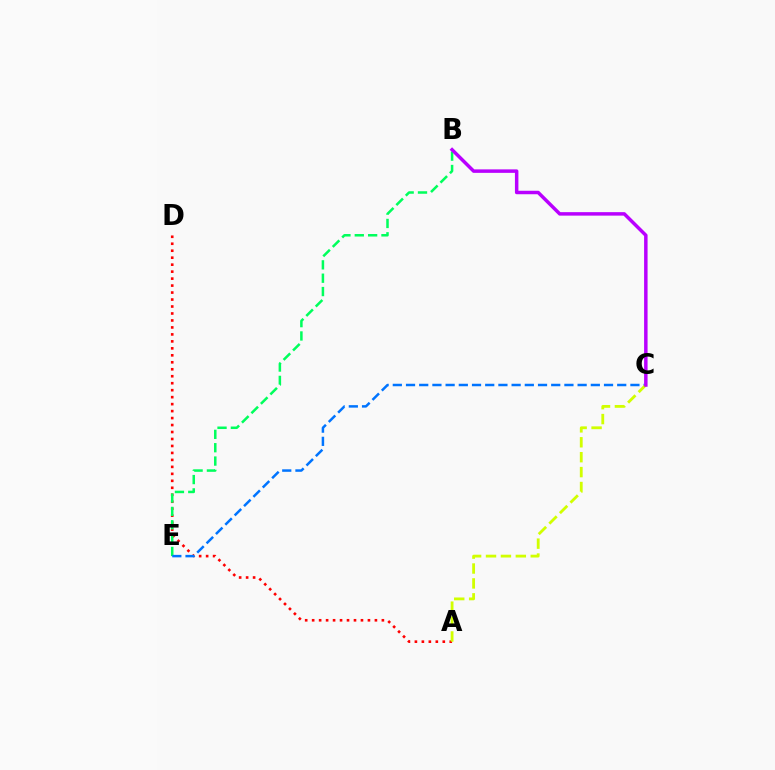{('A', 'D'): [{'color': '#ff0000', 'line_style': 'dotted', 'thickness': 1.89}], ('B', 'E'): [{'color': '#00ff5c', 'line_style': 'dashed', 'thickness': 1.81}], ('C', 'E'): [{'color': '#0074ff', 'line_style': 'dashed', 'thickness': 1.79}], ('A', 'C'): [{'color': '#d1ff00', 'line_style': 'dashed', 'thickness': 2.03}], ('B', 'C'): [{'color': '#b900ff', 'line_style': 'solid', 'thickness': 2.5}]}